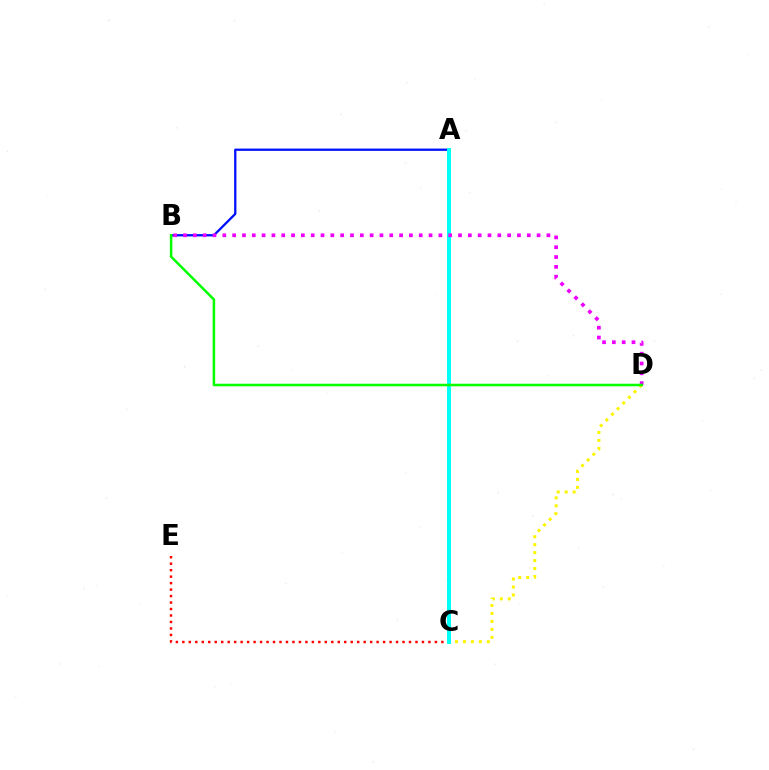{('C', 'D'): [{'color': '#fcf500', 'line_style': 'dotted', 'thickness': 2.16}], ('C', 'E'): [{'color': '#ff0000', 'line_style': 'dotted', 'thickness': 1.76}], ('A', 'B'): [{'color': '#0010ff', 'line_style': 'solid', 'thickness': 1.64}], ('A', 'C'): [{'color': '#00fff6', 'line_style': 'solid', 'thickness': 2.85}], ('B', 'D'): [{'color': '#ee00ff', 'line_style': 'dotted', 'thickness': 2.67}, {'color': '#08ff00', 'line_style': 'solid', 'thickness': 1.83}]}